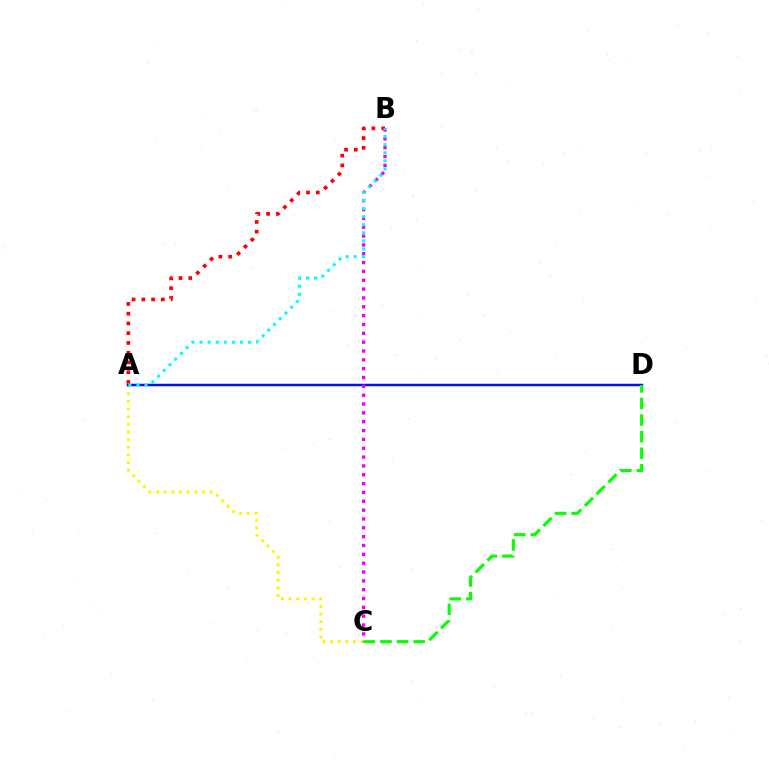{('A', 'C'): [{'color': '#fcf500', 'line_style': 'dotted', 'thickness': 2.08}], ('A', 'D'): [{'color': '#0010ff', 'line_style': 'solid', 'thickness': 1.78}], ('A', 'B'): [{'color': '#ff0000', 'line_style': 'dotted', 'thickness': 2.65}, {'color': '#00fff6', 'line_style': 'dotted', 'thickness': 2.2}], ('B', 'C'): [{'color': '#ee00ff', 'line_style': 'dotted', 'thickness': 2.4}], ('C', 'D'): [{'color': '#08ff00', 'line_style': 'dashed', 'thickness': 2.25}]}